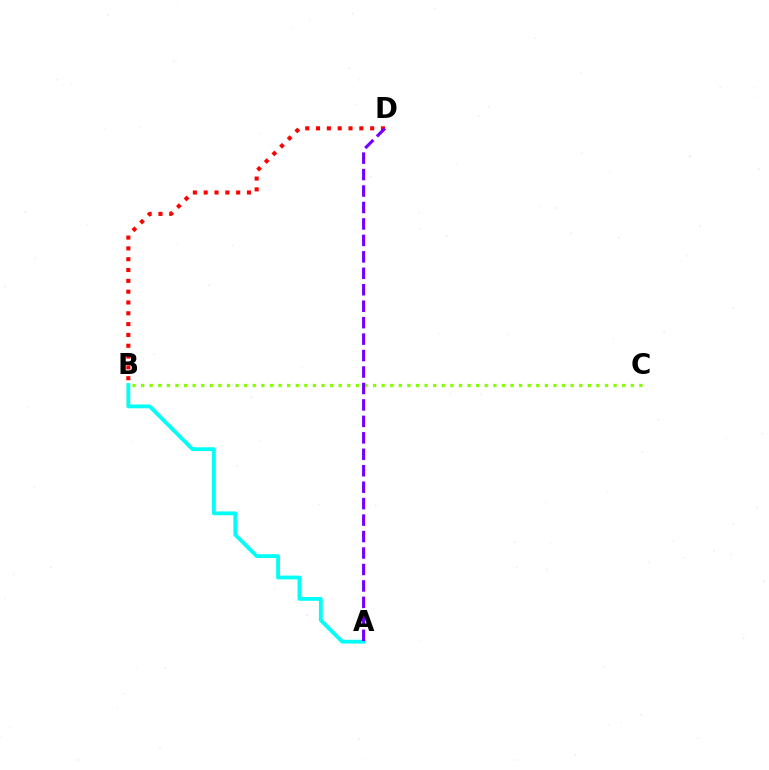{('A', 'B'): [{'color': '#00fff6', 'line_style': 'solid', 'thickness': 2.74}], ('B', 'D'): [{'color': '#ff0000', 'line_style': 'dotted', 'thickness': 2.94}], ('B', 'C'): [{'color': '#84ff00', 'line_style': 'dotted', 'thickness': 2.33}], ('A', 'D'): [{'color': '#7200ff', 'line_style': 'dashed', 'thickness': 2.24}]}